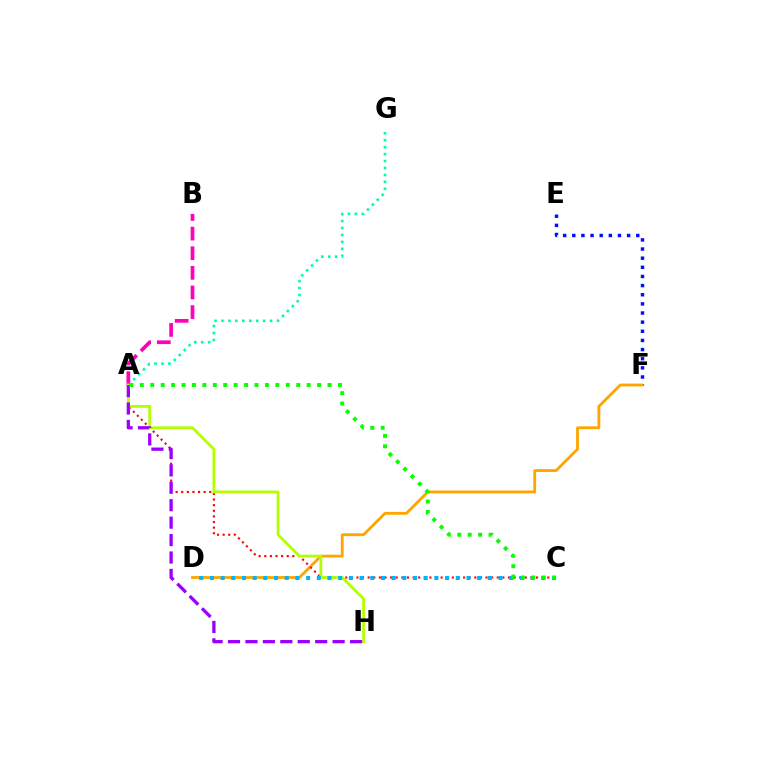{('A', 'G'): [{'color': '#00ff9d', 'line_style': 'dotted', 'thickness': 1.89}], ('E', 'F'): [{'color': '#0010ff', 'line_style': 'dotted', 'thickness': 2.48}], ('A', 'B'): [{'color': '#ff00bd', 'line_style': 'dashed', 'thickness': 2.67}], ('D', 'F'): [{'color': '#ffa500', 'line_style': 'solid', 'thickness': 2.03}], ('A', 'C'): [{'color': '#ff0000', 'line_style': 'dotted', 'thickness': 1.52}, {'color': '#08ff00', 'line_style': 'dotted', 'thickness': 2.83}], ('A', 'H'): [{'color': '#b3ff00', 'line_style': 'solid', 'thickness': 2.03}, {'color': '#9b00ff', 'line_style': 'dashed', 'thickness': 2.37}], ('C', 'D'): [{'color': '#00b5ff', 'line_style': 'dotted', 'thickness': 2.9}]}